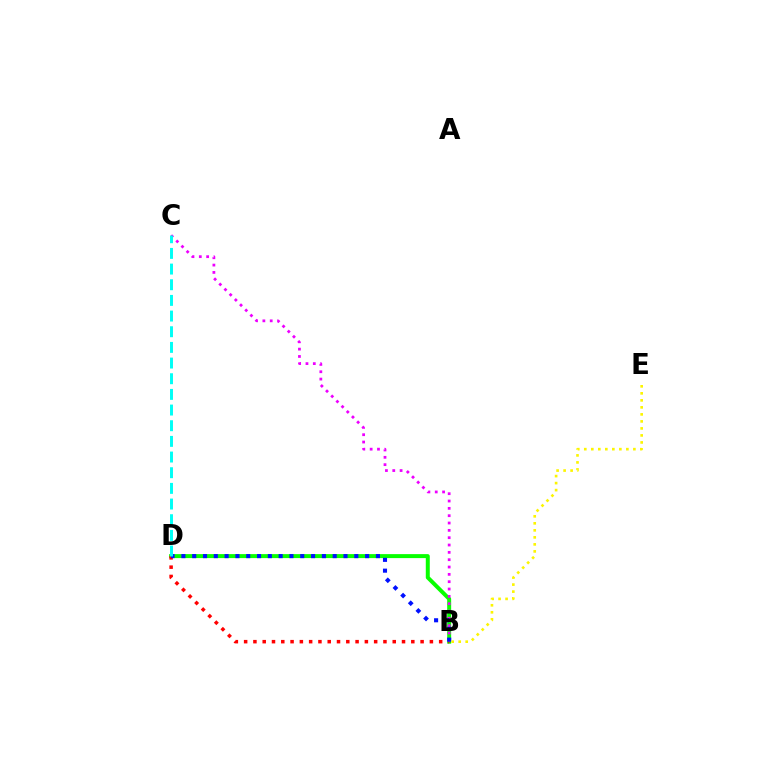{('B', 'D'): [{'color': '#08ff00', 'line_style': 'solid', 'thickness': 2.86}, {'color': '#ff0000', 'line_style': 'dotted', 'thickness': 2.52}, {'color': '#0010ff', 'line_style': 'dotted', 'thickness': 2.94}], ('B', 'C'): [{'color': '#ee00ff', 'line_style': 'dotted', 'thickness': 1.99}], ('B', 'E'): [{'color': '#fcf500', 'line_style': 'dotted', 'thickness': 1.91}], ('C', 'D'): [{'color': '#00fff6', 'line_style': 'dashed', 'thickness': 2.13}]}